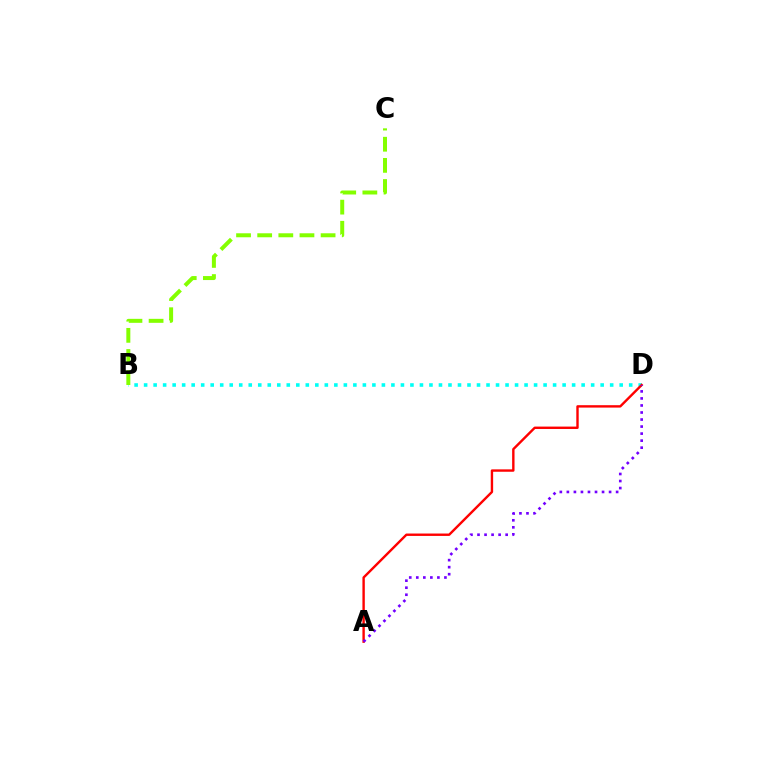{('B', 'D'): [{'color': '#00fff6', 'line_style': 'dotted', 'thickness': 2.58}], ('A', 'D'): [{'color': '#ff0000', 'line_style': 'solid', 'thickness': 1.72}, {'color': '#7200ff', 'line_style': 'dotted', 'thickness': 1.91}], ('B', 'C'): [{'color': '#84ff00', 'line_style': 'dashed', 'thickness': 2.87}]}